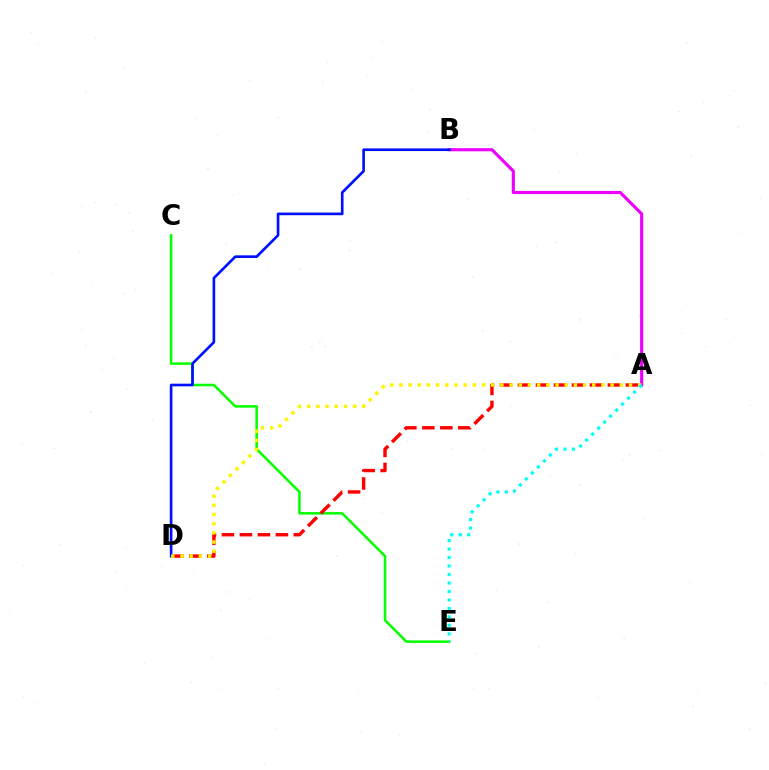{('C', 'E'): [{'color': '#08ff00', 'line_style': 'solid', 'thickness': 1.83}], ('A', 'B'): [{'color': '#ee00ff', 'line_style': 'solid', 'thickness': 2.26}], ('A', 'D'): [{'color': '#ff0000', 'line_style': 'dashed', 'thickness': 2.44}, {'color': '#fcf500', 'line_style': 'dotted', 'thickness': 2.5}], ('B', 'D'): [{'color': '#0010ff', 'line_style': 'solid', 'thickness': 1.91}], ('A', 'E'): [{'color': '#00fff6', 'line_style': 'dotted', 'thickness': 2.3}]}